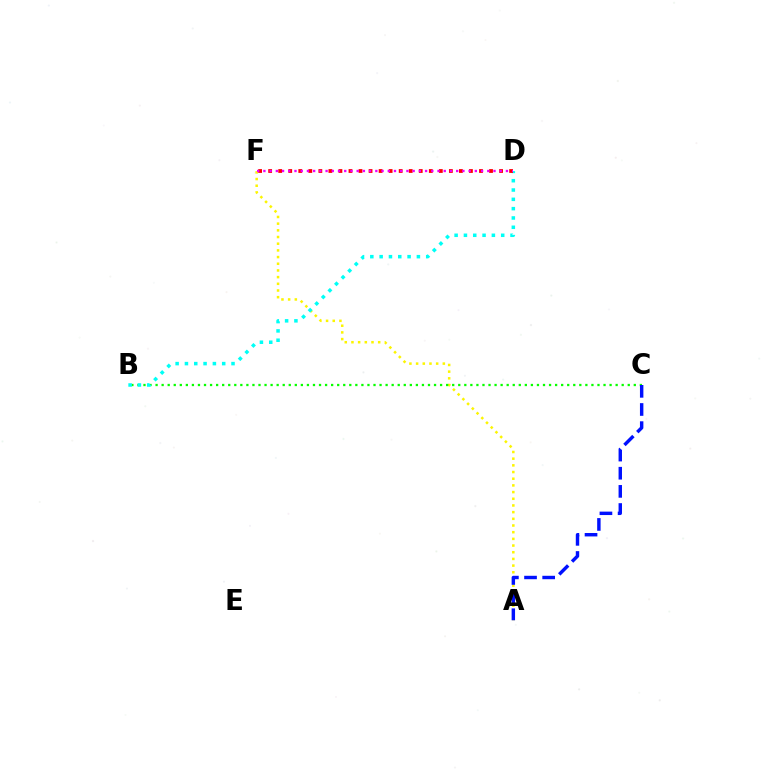{('A', 'F'): [{'color': '#fcf500', 'line_style': 'dotted', 'thickness': 1.82}], ('B', 'C'): [{'color': '#08ff00', 'line_style': 'dotted', 'thickness': 1.64}], ('B', 'D'): [{'color': '#00fff6', 'line_style': 'dotted', 'thickness': 2.53}], ('D', 'F'): [{'color': '#ff0000', 'line_style': 'dotted', 'thickness': 2.73}, {'color': '#ee00ff', 'line_style': 'dotted', 'thickness': 1.69}], ('A', 'C'): [{'color': '#0010ff', 'line_style': 'dashed', 'thickness': 2.47}]}